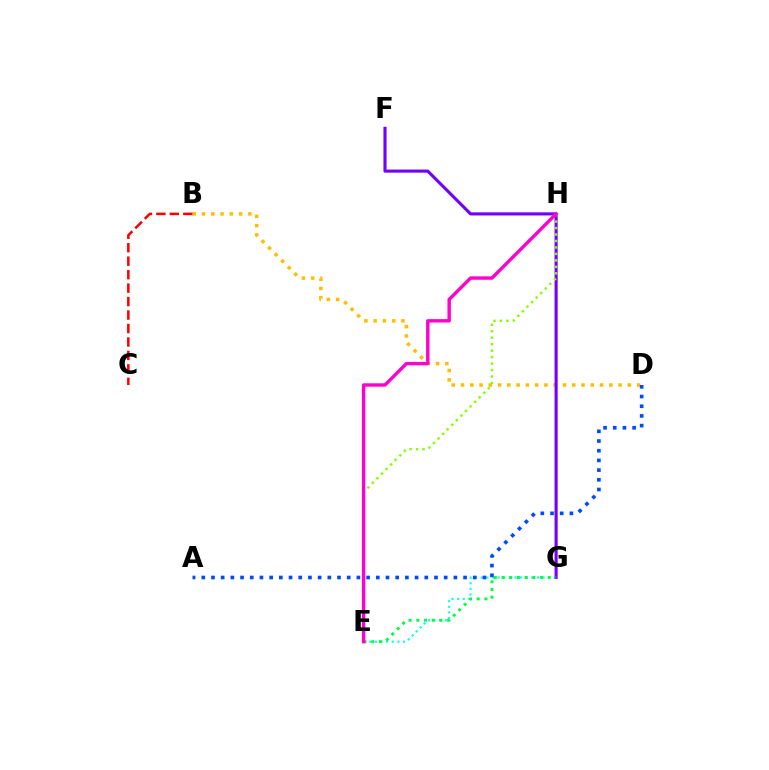{('E', 'G'): [{'color': '#00fff6', 'line_style': 'dotted', 'thickness': 1.53}, {'color': '#00ff39', 'line_style': 'dotted', 'thickness': 2.09}], ('B', 'D'): [{'color': '#ffbd00', 'line_style': 'dotted', 'thickness': 2.52}], ('F', 'G'): [{'color': '#7200ff', 'line_style': 'solid', 'thickness': 2.24}], ('A', 'D'): [{'color': '#004bff', 'line_style': 'dotted', 'thickness': 2.63}], ('B', 'C'): [{'color': '#ff0000', 'line_style': 'dashed', 'thickness': 1.83}], ('E', 'H'): [{'color': '#84ff00', 'line_style': 'dotted', 'thickness': 1.76}, {'color': '#ff00cf', 'line_style': 'solid', 'thickness': 2.44}]}